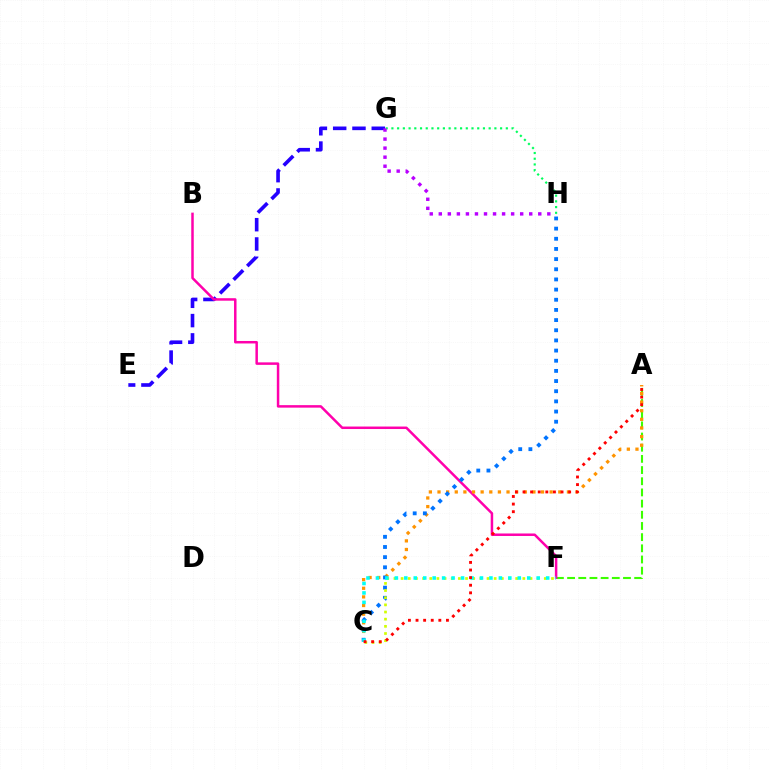{('E', 'G'): [{'color': '#2500ff', 'line_style': 'dashed', 'thickness': 2.62}], ('A', 'F'): [{'color': '#3dff00', 'line_style': 'dashed', 'thickness': 1.52}], ('B', 'F'): [{'color': '#ff00ac', 'line_style': 'solid', 'thickness': 1.8}], ('G', 'H'): [{'color': '#00ff5c', 'line_style': 'dotted', 'thickness': 1.55}, {'color': '#b900ff', 'line_style': 'dotted', 'thickness': 2.46}], ('A', 'C'): [{'color': '#ff9400', 'line_style': 'dotted', 'thickness': 2.34}, {'color': '#ff0000', 'line_style': 'dotted', 'thickness': 2.07}], ('C', 'H'): [{'color': '#0074ff', 'line_style': 'dotted', 'thickness': 2.76}], ('C', 'F'): [{'color': '#d1ff00', 'line_style': 'dotted', 'thickness': 1.95}, {'color': '#00fff6', 'line_style': 'dotted', 'thickness': 2.57}]}